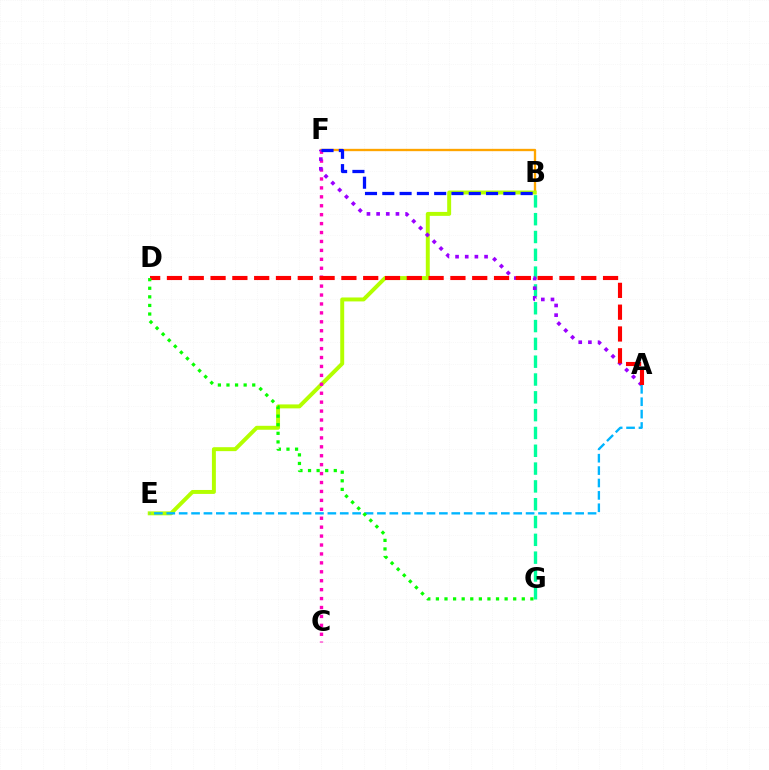{('B', 'F'): [{'color': '#ffa500', 'line_style': 'solid', 'thickness': 1.68}, {'color': '#0010ff', 'line_style': 'dashed', 'thickness': 2.35}], ('B', 'E'): [{'color': '#b3ff00', 'line_style': 'solid', 'thickness': 2.84}], ('B', 'G'): [{'color': '#00ff9d', 'line_style': 'dashed', 'thickness': 2.42}], ('C', 'F'): [{'color': '#ff00bd', 'line_style': 'dotted', 'thickness': 2.43}], ('A', 'F'): [{'color': '#9b00ff', 'line_style': 'dotted', 'thickness': 2.63}], ('A', 'D'): [{'color': '#ff0000', 'line_style': 'dashed', 'thickness': 2.96}], ('A', 'E'): [{'color': '#00b5ff', 'line_style': 'dashed', 'thickness': 1.68}], ('D', 'G'): [{'color': '#08ff00', 'line_style': 'dotted', 'thickness': 2.33}]}